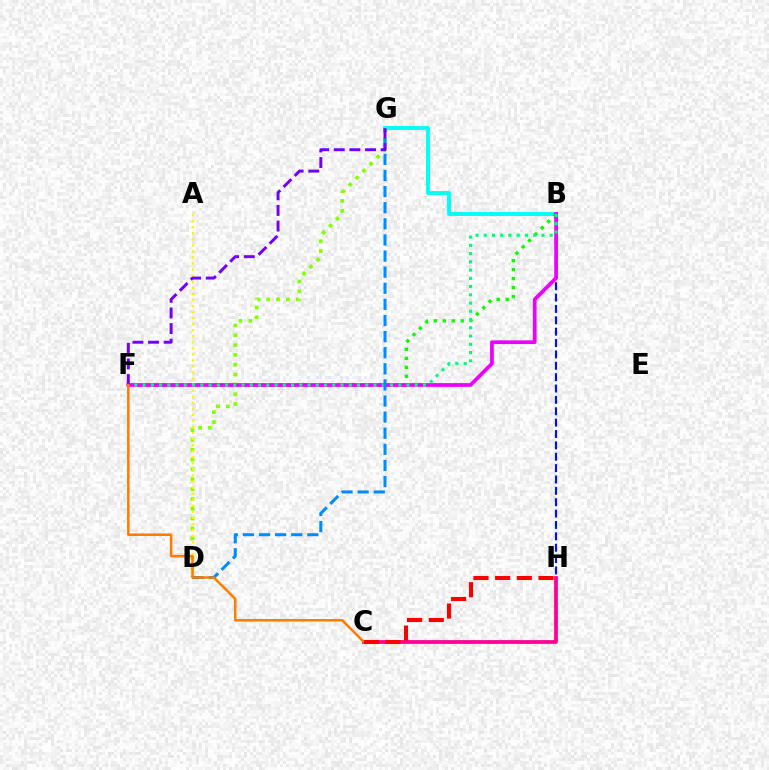{('B', 'H'): [{'color': '#0010ff', 'line_style': 'dashed', 'thickness': 1.54}], ('B', 'G'): [{'color': '#00fff6', 'line_style': 'solid', 'thickness': 2.8}], ('B', 'F'): [{'color': '#08ff00', 'line_style': 'dotted', 'thickness': 2.44}, {'color': '#ee00ff', 'line_style': 'solid', 'thickness': 2.7}, {'color': '#00ff74', 'line_style': 'dotted', 'thickness': 2.24}], ('C', 'H'): [{'color': '#ff0094', 'line_style': 'solid', 'thickness': 2.72}, {'color': '#ff0000', 'line_style': 'dashed', 'thickness': 2.94}], ('D', 'G'): [{'color': '#84ff00', 'line_style': 'dotted', 'thickness': 2.67}, {'color': '#008cff', 'line_style': 'dashed', 'thickness': 2.19}], ('A', 'D'): [{'color': '#fcf500', 'line_style': 'dotted', 'thickness': 1.65}], ('F', 'G'): [{'color': '#7200ff', 'line_style': 'dashed', 'thickness': 2.12}], ('C', 'F'): [{'color': '#ff7c00', 'line_style': 'solid', 'thickness': 1.81}]}